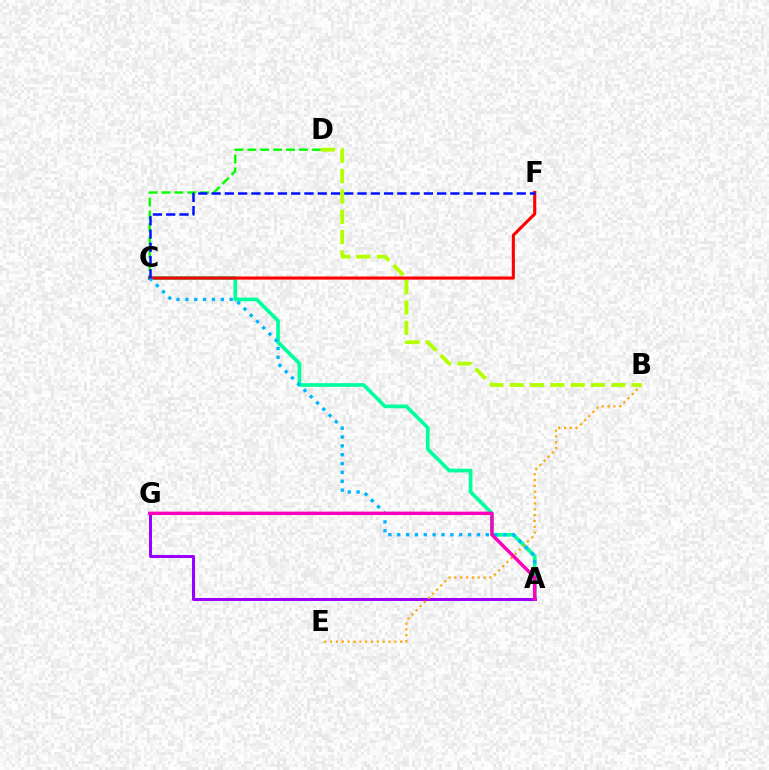{('A', 'C'): [{'color': '#00ff9d', 'line_style': 'solid', 'thickness': 2.66}, {'color': '#00b5ff', 'line_style': 'dotted', 'thickness': 2.41}], ('C', 'D'): [{'color': '#08ff00', 'line_style': 'dashed', 'thickness': 1.75}], ('C', 'F'): [{'color': '#ff0000', 'line_style': 'solid', 'thickness': 2.23}, {'color': '#0010ff', 'line_style': 'dashed', 'thickness': 1.8}], ('A', 'G'): [{'color': '#9b00ff', 'line_style': 'solid', 'thickness': 2.17}, {'color': '#ff00bd', 'line_style': 'solid', 'thickness': 2.45}], ('B', 'E'): [{'color': '#ffa500', 'line_style': 'dotted', 'thickness': 1.59}], ('B', 'D'): [{'color': '#b3ff00', 'line_style': 'dashed', 'thickness': 2.76}]}